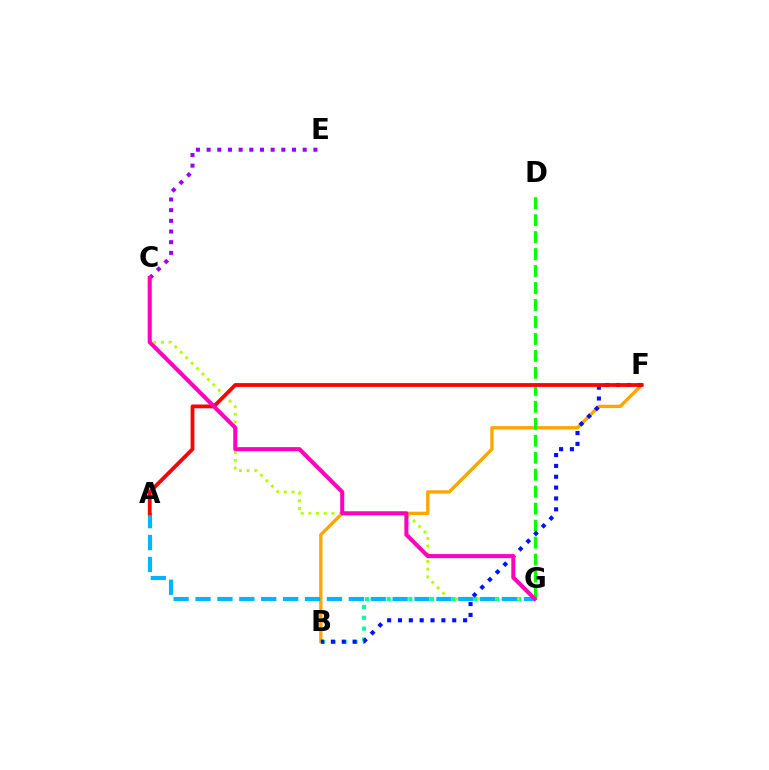{('B', 'F'): [{'color': '#ffa500', 'line_style': 'solid', 'thickness': 2.4}, {'color': '#0010ff', 'line_style': 'dotted', 'thickness': 2.95}], ('D', 'G'): [{'color': '#08ff00', 'line_style': 'dashed', 'thickness': 2.31}], ('C', 'E'): [{'color': '#9b00ff', 'line_style': 'dotted', 'thickness': 2.9}], ('B', 'G'): [{'color': '#00ff9d', 'line_style': 'dotted', 'thickness': 2.95}], ('C', 'G'): [{'color': '#b3ff00', 'line_style': 'dotted', 'thickness': 2.08}, {'color': '#ff00bd', 'line_style': 'solid', 'thickness': 2.92}], ('A', 'G'): [{'color': '#00b5ff', 'line_style': 'dashed', 'thickness': 2.97}], ('A', 'F'): [{'color': '#ff0000', 'line_style': 'solid', 'thickness': 2.73}]}